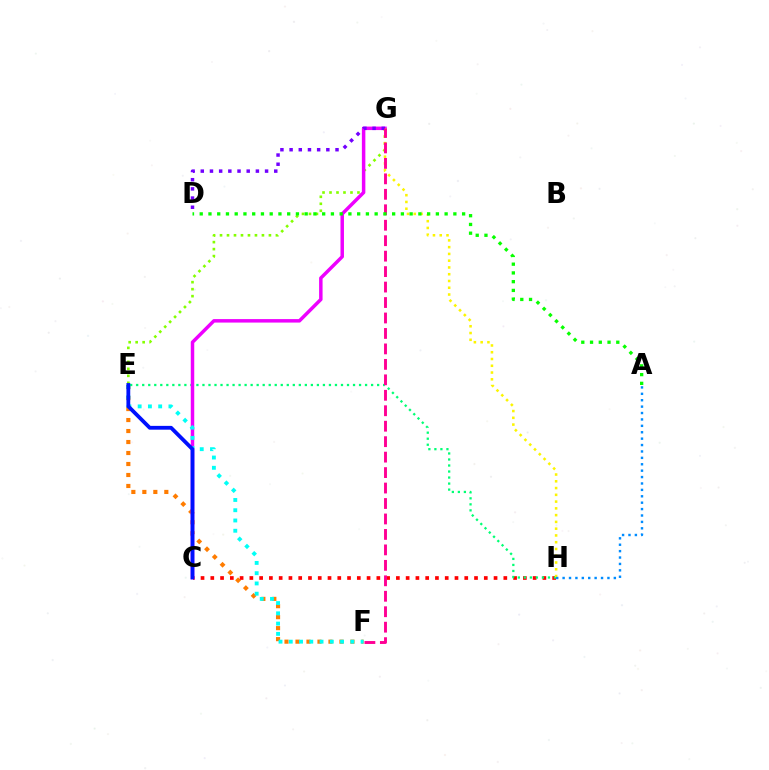{('E', 'G'): [{'color': '#84ff00', 'line_style': 'dotted', 'thickness': 1.9}], ('E', 'F'): [{'color': '#ff7c00', 'line_style': 'dotted', 'thickness': 2.99}, {'color': '#00fff6', 'line_style': 'dotted', 'thickness': 2.79}], ('C', 'H'): [{'color': '#ff0000', 'line_style': 'dotted', 'thickness': 2.65}], ('E', 'H'): [{'color': '#00ff74', 'line_style': 'dotted', 'thickness': 1.64}], ('C', 'G'): [{'color': '#ee00ff', 'line_style': 'solid', 'thickness': 2.5}], ('G', 'H'): [{'color': '#fcf500', 'line_style': 'dotted', 'thickness': 1.84}], ('C', 'E'): [{'color': '#0010ff', 'line_style': 'solid', 'thickness': 2.74}], ('D', 'G'): [{'color': '#7200ff', 'line_style': 'dotted', 'thickness': 2.5}], ('A', 'H'): [{'color': '#008cff', 'line_style': 'dotted', 'thickness': 1.74}], ('F', 'G'): [{'color': '#ff0094', 'line_style': 'dashed', 'thickness': 2.1}], ('A', 'D'): [{'color': '#08ff00', 'line_style': 'dotted', 'thickness': 2.38}]}